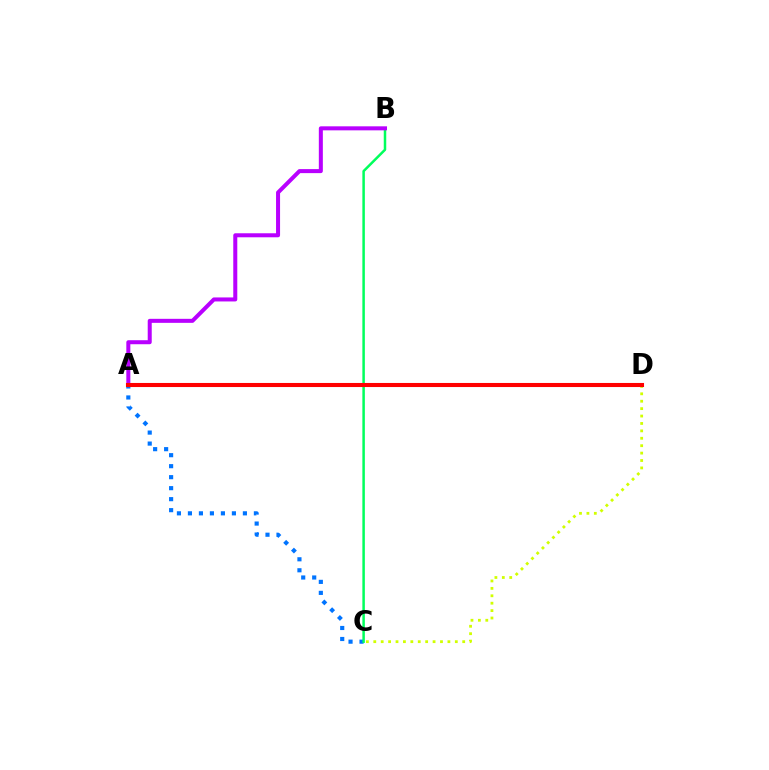{('C', 'D'): [{'color': '#d1ff00', 'line_style': 'dotted', 'thickness': 2.01}], ('A', 'C'): [{'color': '#0074ff', 'line_style': 'dotted', 'thickness': 2.99}], ('B', 'C'): [{'color': '#00ff5c', 'line_style': 'solid', 'thickness': 1.8}], ('A', 'B'): [{'color': '#b900ff', 'line_style': 'solid', 'thickness': 2.89}], ('A', 'D'): [{'color': '#ff0000', 'line_style': 'solid', 'thickness': 2.93}]}